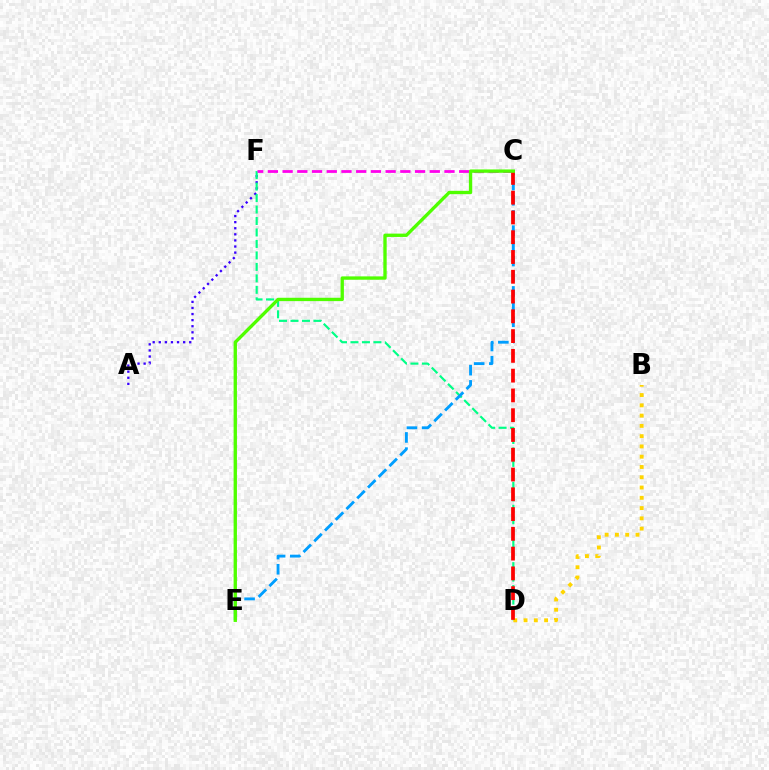{('A', 'F'): [{'color': '#3700ff', 'line_style': 'dotted', 'thickness': 1.65}], ('D', 'F'): [{'color': '#00ff86', 'line_style': 'dashed', 'thickness': 1.56}], ('B', 'D'): [{'color': '#ffd500', 'line_style': 'dotted', 'thickness': 2.79}], ('C', 'F'): [{'color': '#ff00ed', 'line_style': 'dashed', 'thickness': 2.0}], ('C', 'E'): [{'color': '#009eff', 'line_style': 'dashed', 'thickness': 2.06}, {'color': '#4fff00', 'line_style': 'solid', 'thickness': 2.41}], ('C', 'D'): [{'color': '#ff0000', 'line_style': 'dashed', 'thickness': 2.69}]}